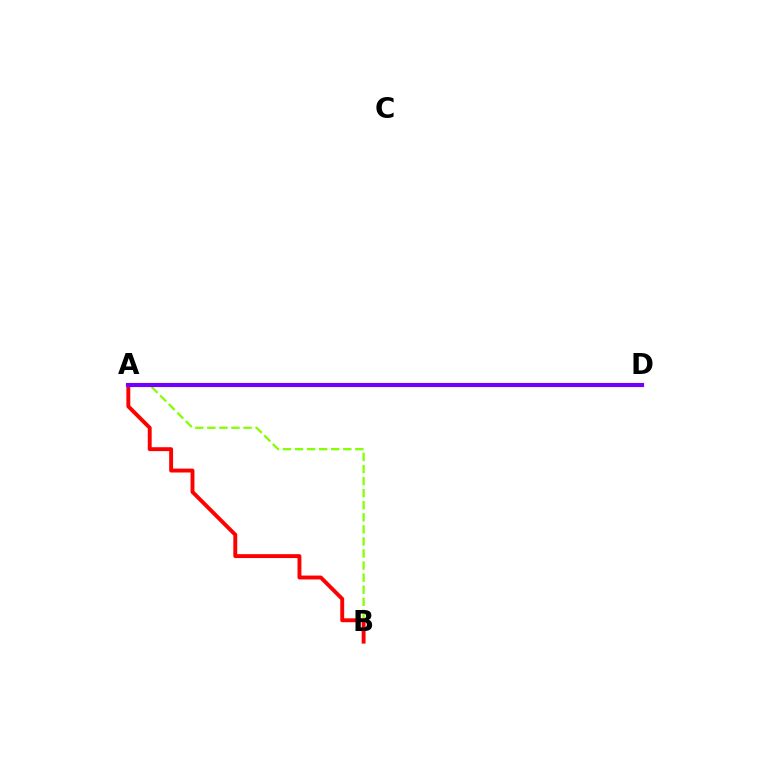{('A', 'B'): [{'color': '#84ff00', 'line_style': 'dashed', 'thickness': 1.64}, {'color': '#ff0000', 'line_style': 'solid', 'thickness': 2.81}], ('A', 'D'): [{'color': '#00fff6', 'line_style': 'dotted', 'thickness': 1.81}, {'color': '#7200ff', 'line_style': 'solid', 'thickness': 2.97}]}